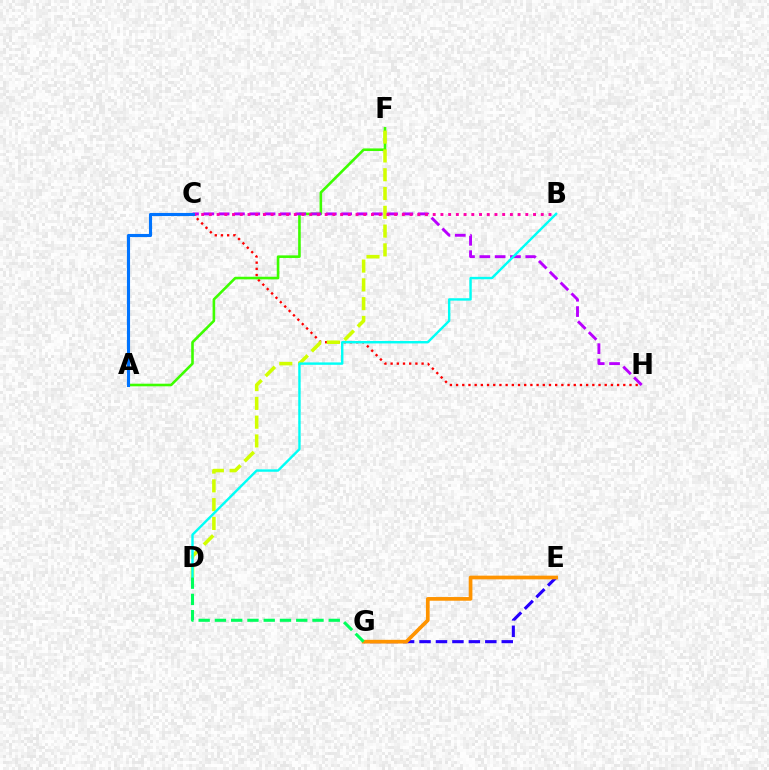{('E', 'G'): [{'color': '#2500ff', 'line_style': 'dashed', 'thickness': 2.23}, {'color': '#ff9400', 'line_style': 'solid', 'thickness': 2.66}], ('C', 'H'): [{'color': '#ff0000', 'line_style': 'dotted', 'thickness': 1.68}, {'color': '#b900ff', 'line_style': 'dashed', 'thickness': 2.08}], ('A', 'F'): [{'color': '#3dff00', 'line_style': 'solid', 'thickness': 1.87}], ('D', 'F'): [{'color': '#d1ff00', 'line_style': 'dashed', 'thickness': 2.55}], ('B', 'C'): [{'color': '#ff00ac', 'line_style': 'dotted', 'thickness': 2.1}], ('A', 'C'): [{'color': '#0074ff', 'line_style': 'solid', 'thickness': 2.24}], ('B', 'D'): [{'color': '#00fff6', 'line_style': 'solid', 'thickness': 1.73}], ('D', 'G'): [{'color': '#00ff5c', 'line_style': 'dashed', 'thickness': 2.21}]}